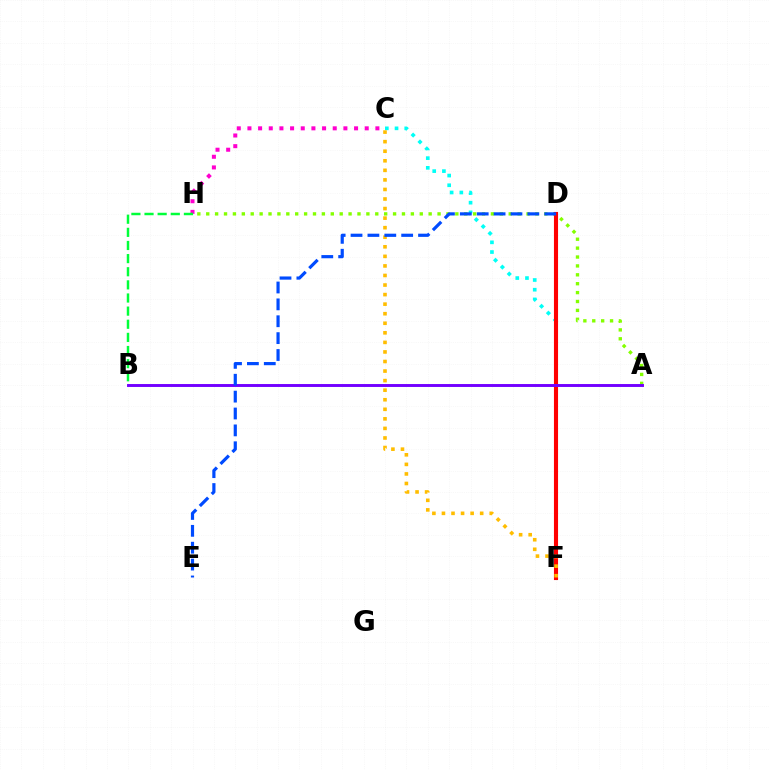{('A', 'H'): [{'color': '#84ff00', 'line_style': 'dotted', 'thickness': 2.42}], ('C', 'H'): [{'color': '#ff00cf', 'line_style': 'dotted', 'thickness': 2.9}], ('C', 'F'): [{'color': '#00fff6', 'line_style': 'dotted', 'thickness': 2.64}, {'color': '#ffbd00', 'line_style': 'dotted', 'thickness': 2.6}], ('B', 'H'): [{'color': '#00ff39', 'line_style': 'dashed', 'thickness': 1.78}], ('D', 'F'): [{'color': '#ff0000', 'line_style': 'solid', 'thickness': 2.95}], ('A', 'B'): [{'color': '#7200ff', 'line_style': 'solid', 'thickness': 2.11}], ('D', 'E'): [{'color': '#004bff', 'line_style': 'dashed', 'thickness': 2.29}]}